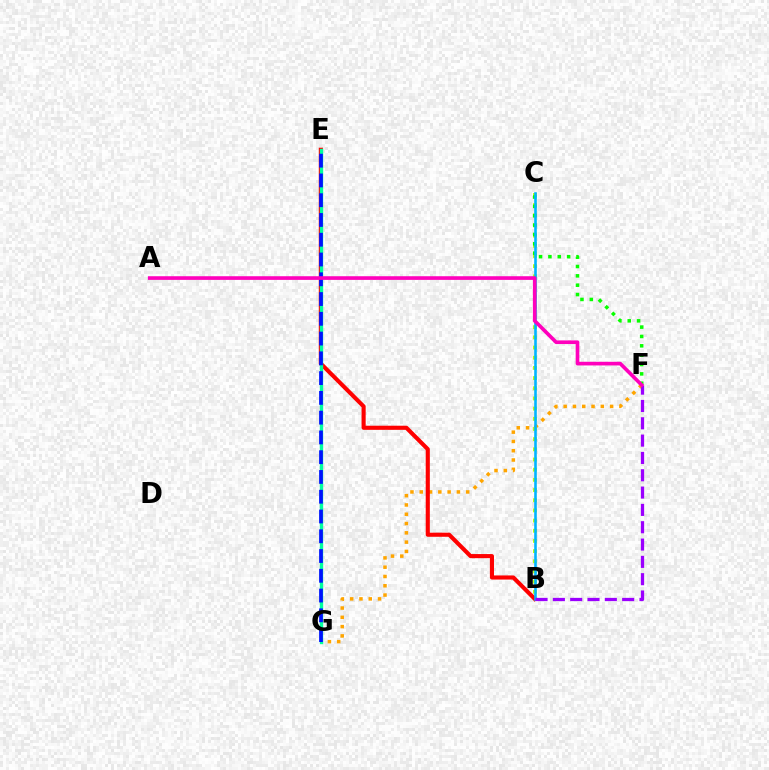{('F', 'G'): [{'color': '#ffa500', 'line_style': 'dotted', 'thickness': 2.52}], ('B', 'E'): [{'color': '#ff0000', 'line_style': 'solid', 'thickness': 2.96}], ('E', 'G'): [{'color': '#00ff9d', 'line_style': 'solid', 'thickness': 2.42}, {'color': '#0010ff', 'line_style': 'dashed', 'thickness': 2.69}], ('B', 'C'): [{'color': '#b3ff00', 'line_style': 'dotted', 'thickness': 2.76}, {'color': '#00b5ff', 'line_style': 'solid', 'thickness': 1.88}], ('C', 'F'): [{'color': '#08ff00', 'line_style': 'dotted', 'thickness': 2.54}], ('B', 'F'): [{'color': '#9b00ff', 'line_style': 'dashed', 'thickness': 2.35}], ('A', 'F'): [{'color': '#ff00bd', 'line_style': 'solid', 'thickness': 2.63}]}